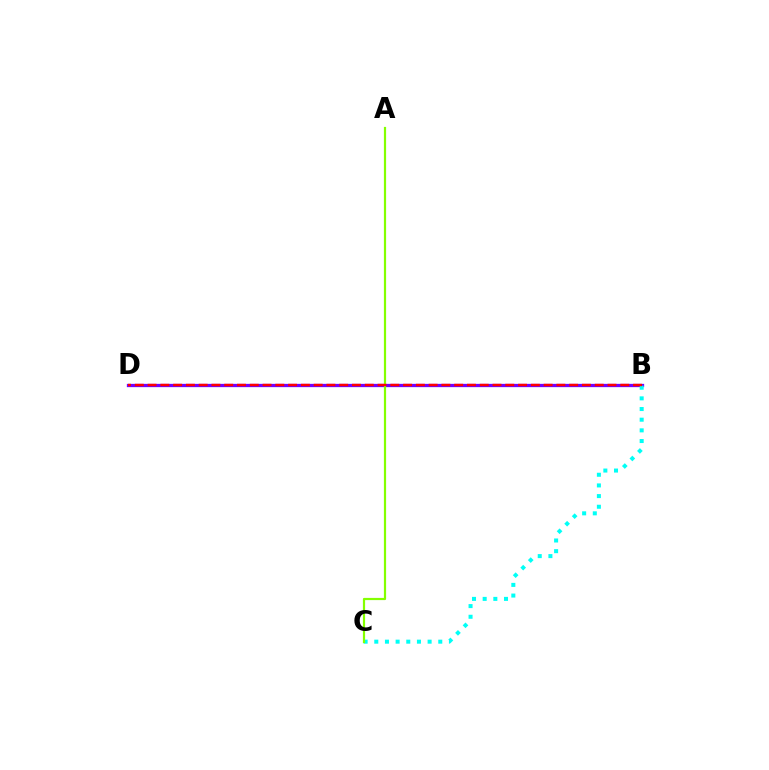{('B', 'D'): [{'color': '#7200ff', 'line_style': 'solid', 'thickness': 2.37}, {'color': '#ff0000', 'line_style': 'dashed', 'thickness': 1.74}], ('B', 'C'): [{'color': '#00fff6', 'line_style': 'dotted', 'thickness': 2.9}], ('A', 'C'): [{'color': '#84ff00', 'line_style': 'solid', 'thickness': 1.59}]}